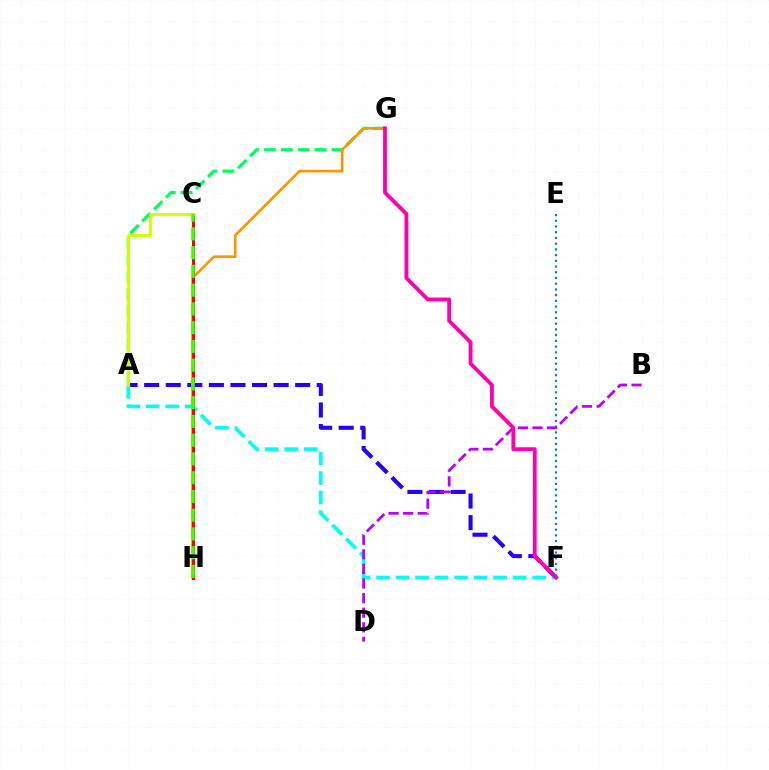{('A', 'F'): [{'color': '#2500ff', 'line_style': 'dashed', 'thickness': 2.93}, {'color': '#00fff6', 'line_style': 'dashed', 'thickness': 2.65}], ('A', 'G'): [{'color': '#00ff5c', 'line_style': 'dashed', 'thickness': 2.29}], ('G', 'H'): [{'color': '#ff9400', 'line_style': 'solid', 'thickness': 1.89}], ('C', 'H'): [{'color': '#ff0000', 'line_style': 'solid', 'thickness': 2.16}, {'color': '#3dff00', 'line_style': 'dashed', 'thickness': 2.55}], ('B', 'D'): [{'color': '#b900ff', 'line_style': 'dashed', 'thickness': 1.98}], ('F', 'G'): [{'color': '#ff00ac', 'line_style': 'solid', 'thickness': 2.75}], ('A', 'C'): [{'color': '#d1ff00', 'line_style': 'solid', 'thickness': 2.06}], ('E', 'F'): [{'color': '#0074ff', 'line_style': 'dotted', 'thickness': 1.55}]}